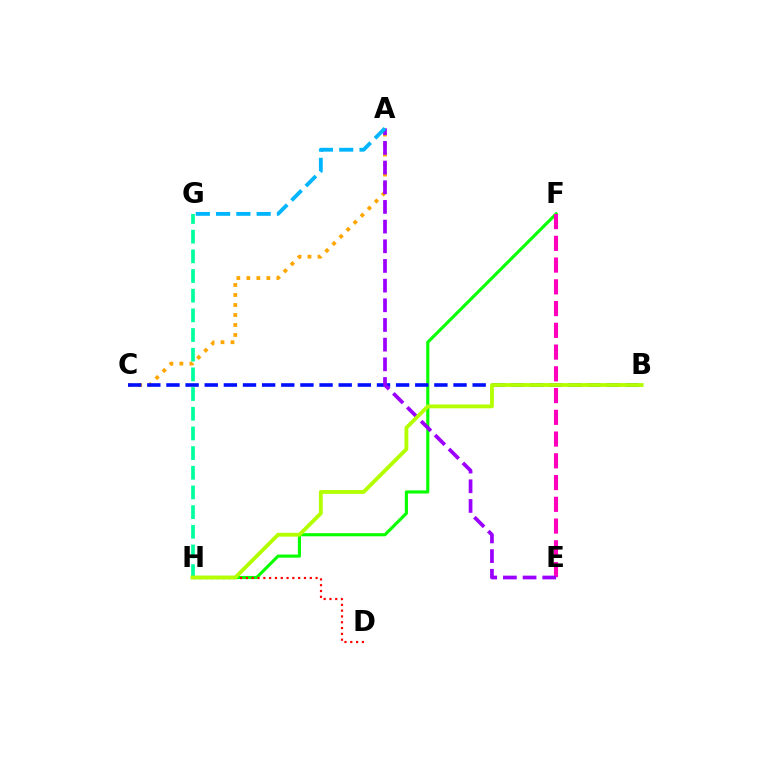{('G', 'H'): [{'color': '#00ff9d', 'line_style': 'dashed', 'thickness': 2.67}], ('A', 'C'): [{'color': '#ffa500', 'line_style': 'dotted', 'thickness': 2.72}], ('F', 'H'): [{'color': '#08ff00', 'line_style': 'solid', 'thickness': 2.24}], ('B', 'C'): [{'color': '#0010ff', 'line_style': 'dashed', 'thickness': 2.6}], ('E', 'F'): [{'color': '#ff00bd', 'line_style': 'dashed', 'thickness': 2.95}], ('D', 'H'): [{'color': '#ff0000', 'line_style': 'dotted', 'thickness': 1.58}], ('A', 'E'): [{'color': '#9b00ff', 'line_style': 'dashed', 'thickness': 2.67}], ('B', 'H'): [{'color': '#b3ff00', 'line_style': 'solid', 'thickness': 2.75}], ('A', 'G'): [{'color': '#00b5ff', 'line_style': 'dashed', 'thickness': 2.75}]}